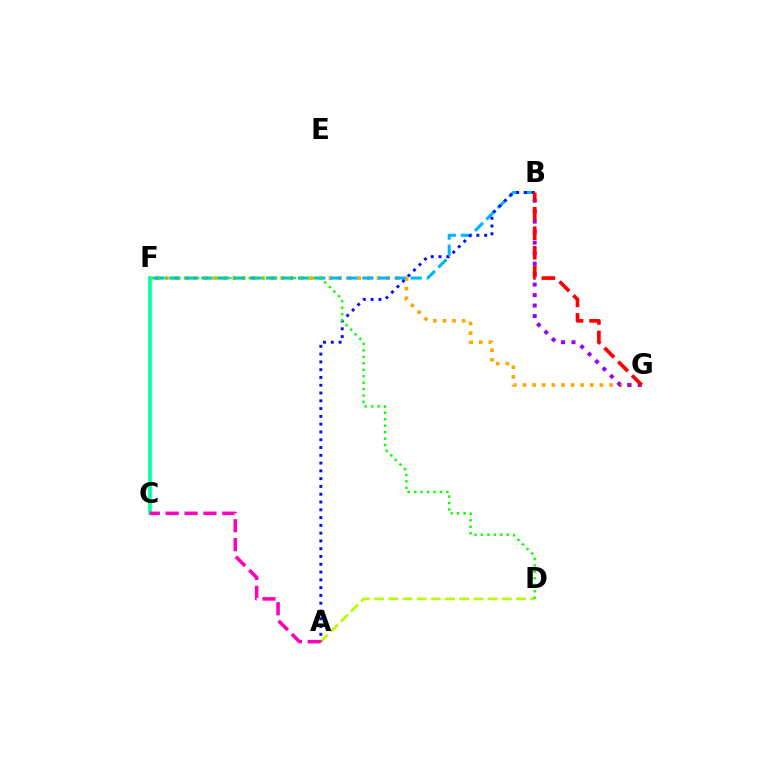{('A', 'D'): [{'color': '#b3ff00', 'line_style': 'dashed', 'thickness': 1.93}], ('F', 'G'): [{'color': '#ffa500', 'line_style': 'dotted', 'thickness': 2.61}], ('B', 'F'): [{'color': '#00b5ff', 'line_style': 'dashed', 'thickness': 2.19}], ('A', 'B'): [{'color': '#0010ff', 'line_style': 'dotted', 'thickness': 2.12}], ('C', 'F'): [{'color': '#00ff9d', 'line_style': 'solid', 'thickness': 2.61}], ('D', 'F'): [{'color': '#08ff00', 'line_style': 'dotted', 'thickness': 1.75}], ('A', 'C'): [{'color': '#ff00bd', 'line_style': 'dashed', 'thickness': 2.56}], ('B', 'G'): [{'color': '#9b00ff', 'line_style': 'dotted', 'thickness': 2.85}, {'color': '#ff0000', 'line_style': 'dashed', 'thickness': 2.65}]}